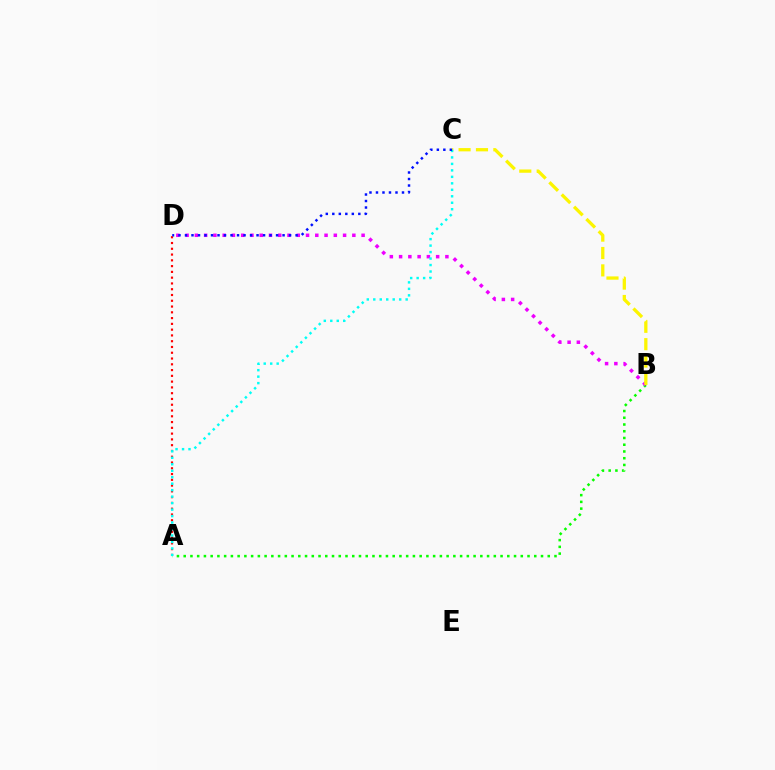{('A', 'B'): [{'color': '#08ff00', 'line_style': 'dotted', 'thickness': 1.83}], ('A', 'D'): [{'color': '#ff0000', 'line_style': 'dotted', 'thickness': 1.57}], ('B', 'D'): [{'color': '#ee00ff', 'line_style': 'dotted', 'thickness': 2.52}], ('B', 'C'): [{'color': '#fcf500', 'line_style': 'dashed', 'thickness': 2.36}], ('A', 'C'): [{'color': '#00fff6', 'line_style': 'dotted', 'thickness': 1.76}], ('C', 'D'): [{'color': '#0010ff', 'line_style': 'dotted', 'thickness': 1.77}]}